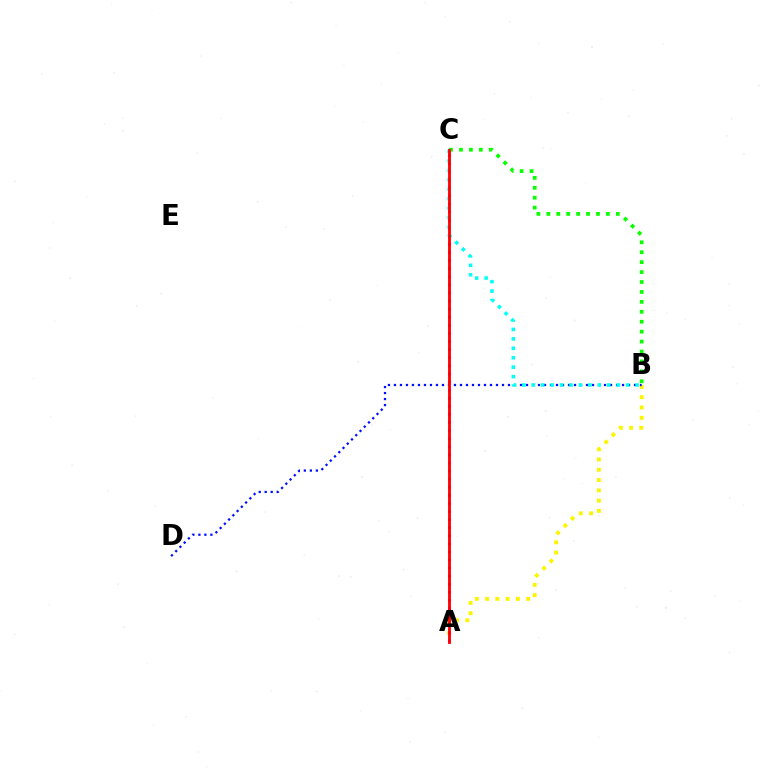{('A', 'B'): [{'color': '#fcf500', 'line_style': 'dotted', 'thickness': 2.79}], ('A', 'C'): [{'color': '#ee00ff', 'line_style': 'dotted', 'thickness': 2.2}, {'color': '#ff0000', 'line_style': 'solid', 'thickness': 2.04}], ('B', 'D'): [{'color': '#0010ff', 'line_style': 'dotted', 'thickness': 1.63}], ('B', 'C'): [{'color': '#00fff6', 'line_style': 'dotted', 'thickness': 2.56}, {'color': '#08ff00', 'line_style': 'dotted', 'thickness': 2.7}]}